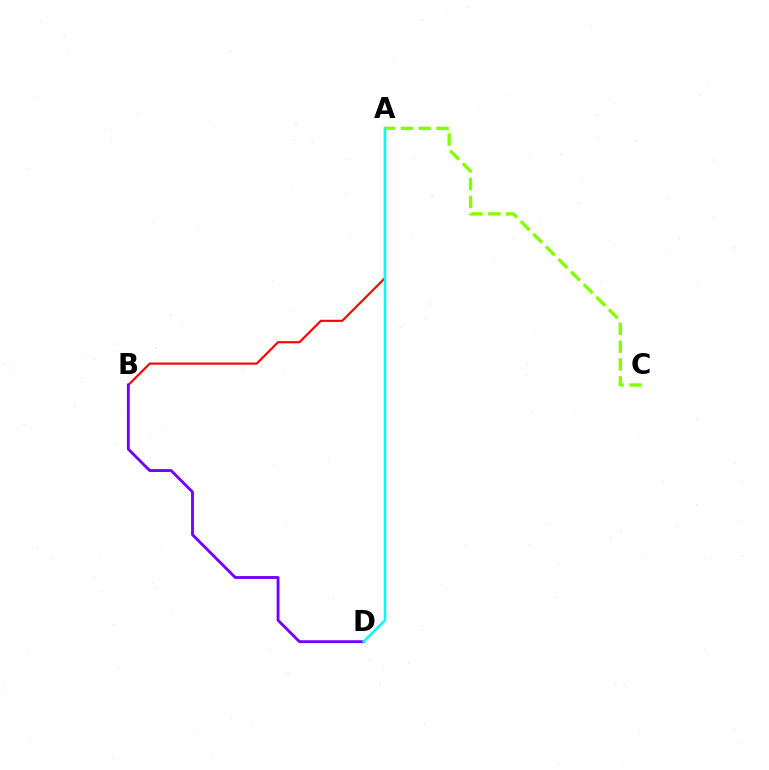{('A', 'B'): [{'color': '#ff0000', 'line_style': 'solid', 'thickness': 1.55}], ('B', 'D'): [{'color': '#7200ff', 'line_style': 'solid', 'thickness': 2.05}], ('A', 'D'): [{'color': '#00fff6', 'line_style': 'solid', 'thickness': 1.83}], ('A', 'C'): [{'color': '#84ff00', 'line_style': 'dashed', 'thickness': 2.42}]}